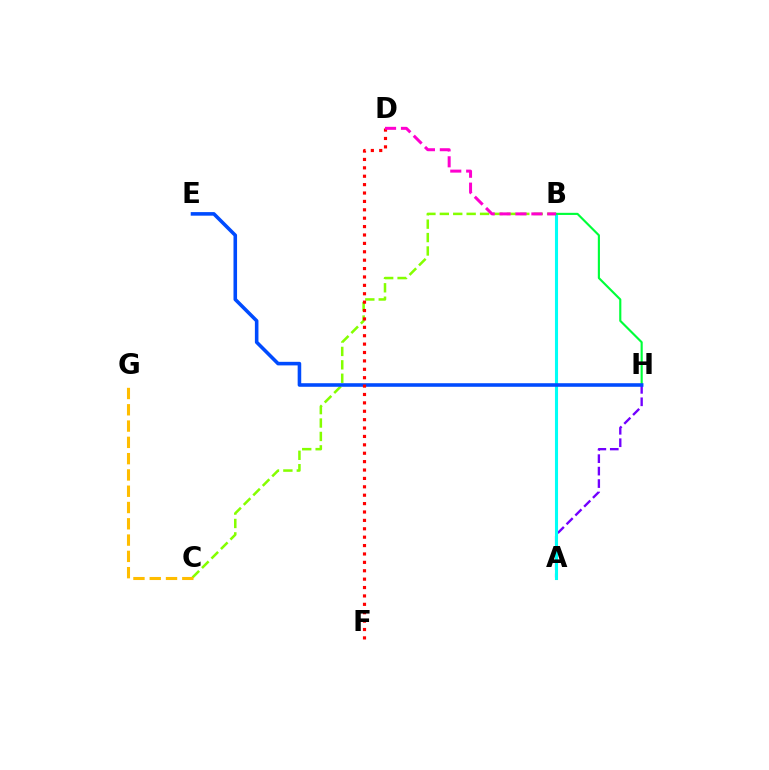{('A', 'H'): [{'color': '#7200ff', 'line_style': 'dashed', 'thickness': 1.69}], ('B', 'C'): [{'color': '#84ff00', 'line_style': 'dashed', 'thickness': 1.82}], ('A', 'B'): [{'color': '#00fff6', 'line_style': 'solid', 'thickness': 2.22}], ('B', 'H'): [{'color': '#00ff39', 'line_style': 'solid', 'thickness': 1.54}], ('C', 'G'): [{'color': '#ffbd00', 'line_style': 'dashed', 'thickness': 2.21}], ('E', 'H'): [{'color': '#004bff', 'line_style': 'solid', 'thickness': 2.57}], ('D', 'F'): [{'color': '#ff0000', 'line_style': 'dotted', 'thickness': 2.28}], ('B', 'D'): [{'color': '#ff00cf', 'line_style': 'dashed', 'thickness': 2.16}]}